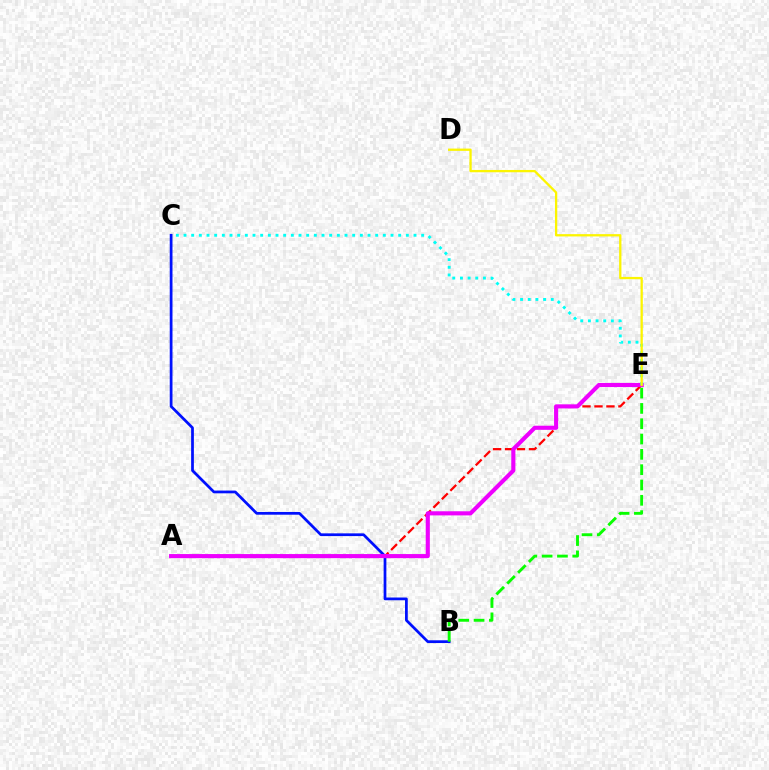{('B', 'C'): [{'color': '#0010ff', 'line_style': 'solid', 'thickness': 1.97}], ('A', 'E'): [{'color': '#ff0000', 'line_style': 'dashed', 'thickness': 1.63}, {'color': '#ee00ff', 'line_style': 'solid', 'thickness': 2.96}], ('B', 'E'): [{'color': '#08ff00', 'line_style': 'dashed', 'thickness': 2.08}], ('C', 'E'): [{'color': '#00fff6', 'line_style': 'dotted', 'thickness': 2.08}], ('D', 'E'): [{'color': '#fcf500', 'line_style': 'solid', 'thickness': 1.65}]}